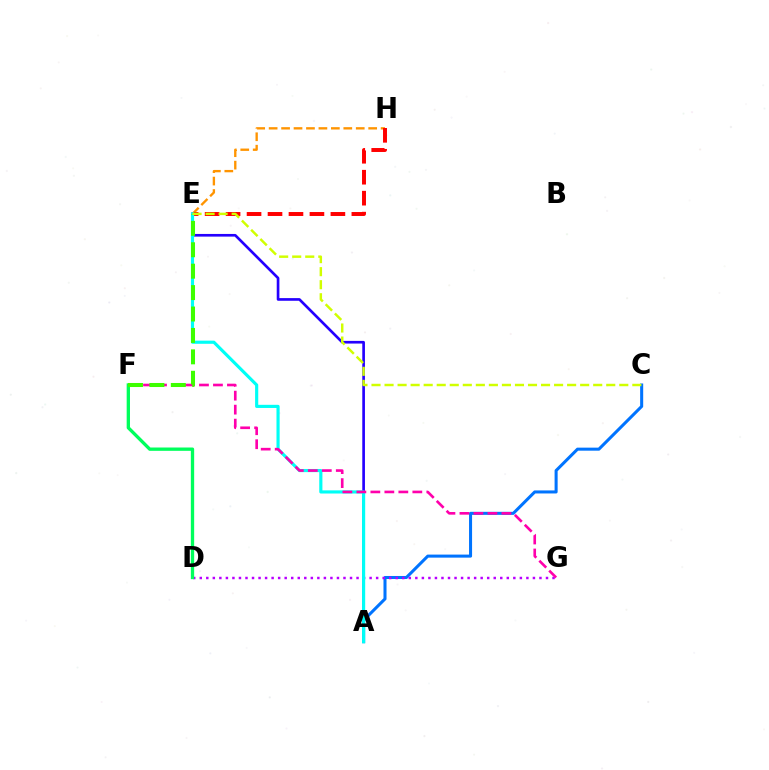{('A', 'C'): [{'color': '#0074ff', 'line_style': 'solid', 'thickness': 2.19}], ('E', 'H'): [{'color': '#ff9400', 'line_style': 'dashed', 'thickness': 1.69}, {'color': '#ff0000', 'line_style': 'dashed', 'thickness': 2.85}], ('A', 'E'): [{'color': '#2500ff', 'line_style': 'solid', 'thickness': 1.92}, {'color': '#00fff6', 'line_style': 'solid', 'thickness': 2.27}], ('D', 'G'): [{'color': '#b900ff', 'line_style': 'dotted', 'thickness': 1.77}], ('D', 'F'): [{'color': '#00ff5c', 'line_style': 'solid', 'thickness': 2.39}], ('F', 'G'): [{'color': '#ff00ac', 'line_style': 'dashed', 'thickness': 1.9}], ('E', 'F'): [{'color': '#3dff00', 'line_style': 'dashed', 'thickness': 2.91}], ('C', 'E'): [{'color': '#d1ff00', 'line_style': 'dashed', 'thickness': 1.77}]}